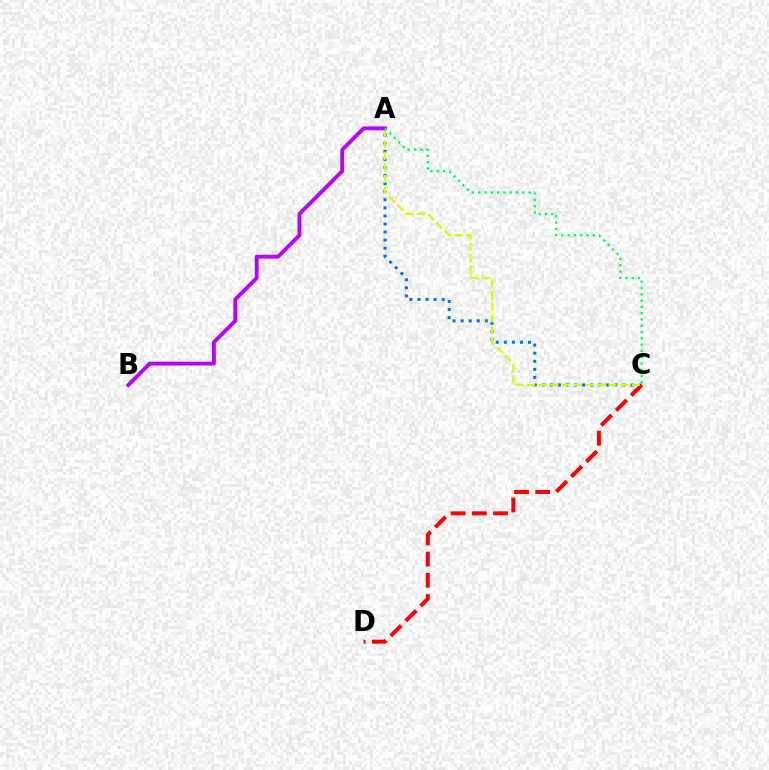{('A', 'C'): [{'color': '#0074ff', 'line_style': 'dotted', 'thickness': 2.19}, {'color': '#d1ff00', 'line_style': 'dashed', 'thickness': 1.58}, {'color': '#00ff5c', 'line_style': 'dotted', 'thickness': 1.71}], ('C', 'D'): [{'color': '#ff0000', 'line_style': 'dashed', 'thickness': 2.88}], ('A', 'B'): [{'color': '#b900ff', 'line_style': 'solid', 'thickness': 2.78}]}